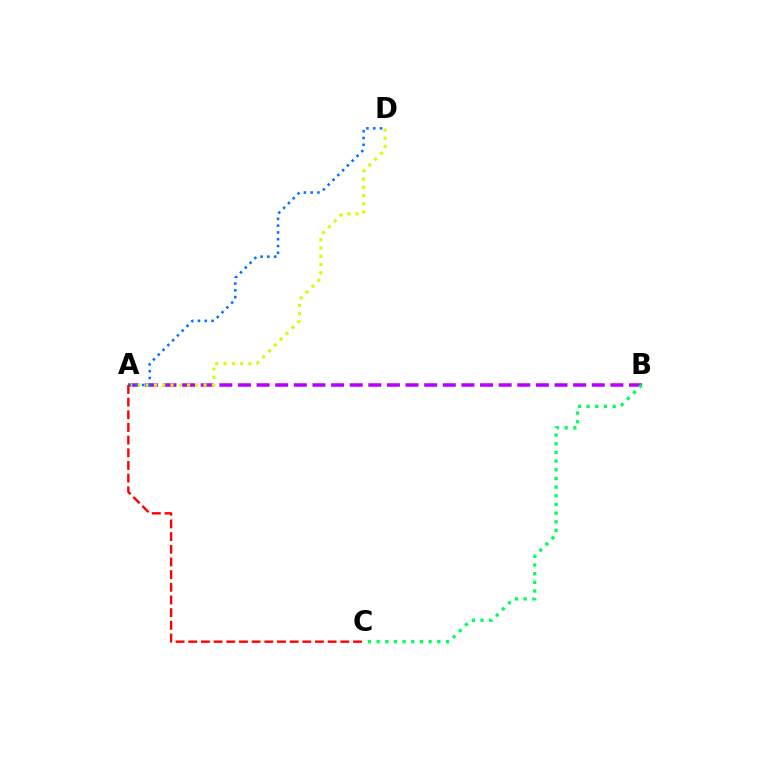{('A', 'B'): [{'color': '#b900ff', 'line_style': 'dashed', 'thickness': 2.53}], ('A', 'D'): [{'color': '#d1ff00', 'line_style': 'dotted', 'thickness': 2.25}, {'color': '#0074ff', 'line_style': 'dotted', 'thickness': 1.84}], ('B', 'C'): [{'color': '#00ff5c', 'line_style': 'dotted', 'thickness': 2.36}], ('A', 'C'): [{'color': '#ff0000', 'line_style': 'dashed', 'thickness': 1.72}]}